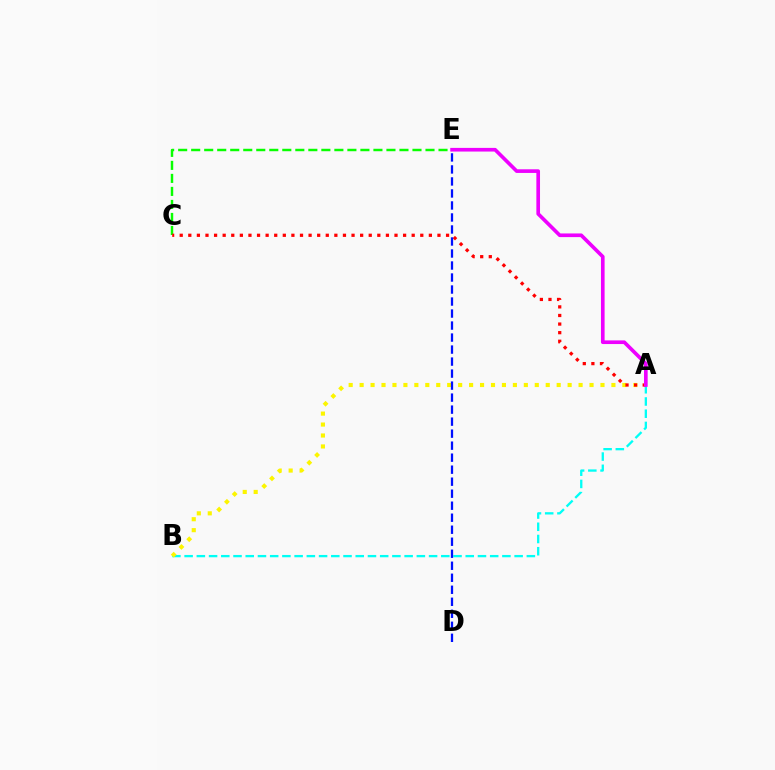{('A', 'B'): [{'color': '#00fff6', 'line_style': 'dashed', 'thickness': 1.66}, {'color': '#fcf500', 'line_style': 'dotted', 'thickness': 2.97}], ('C', 'E'): [{'color': '#08ff00', 'line_style': 'dashed', 'thickness': 1.77}], ('A', 'C'): [{'color': '#ff0000', 'line_style': 'dotted', 'thickness': 2.33}], ('A', 'E'): [{'color': '#ee00ff', 'line_style': 'solid', 'thickness': 2.63}], ('D', 'E'): [{'color': '#0010ff', 'line_style': 'dashed', 'thickness': 1.63}]}